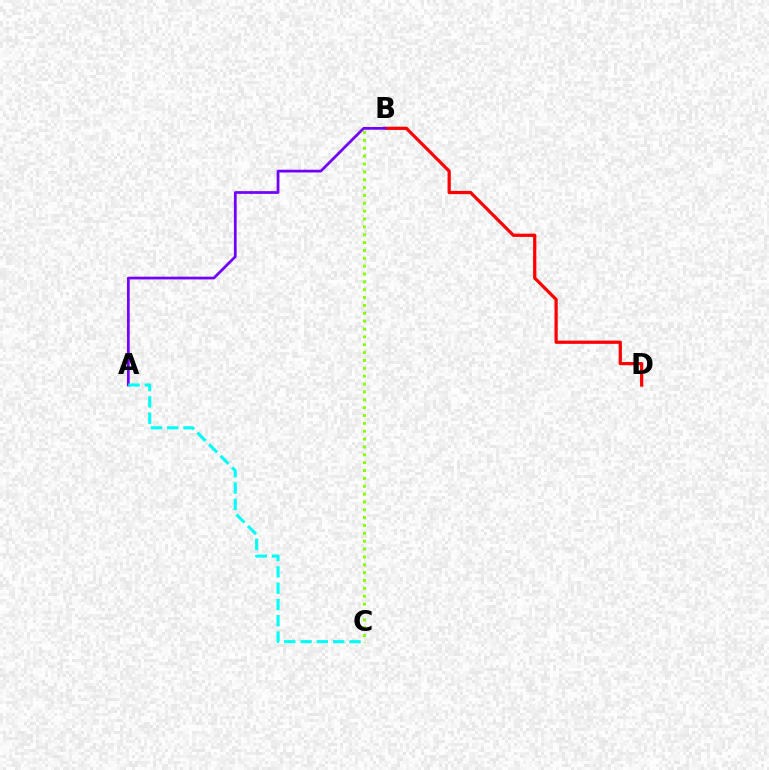{('B', 'D'): [{'color': '#ff0000', 'line_style': 'solid', 'thickness': 2.33}], ('B', 'C'): [{'color': '#84ff00', 'line_style': 'dotted', 'thickness': 2.14}], ('A', 'B'): [{'color': '#7200ff', 'line_style': 'solid', 'thickness': 1.97}], ('A', 'C'): [{'color': '#00fff6', 'line_style': 'dashed', 'thickness': 2.21}]}